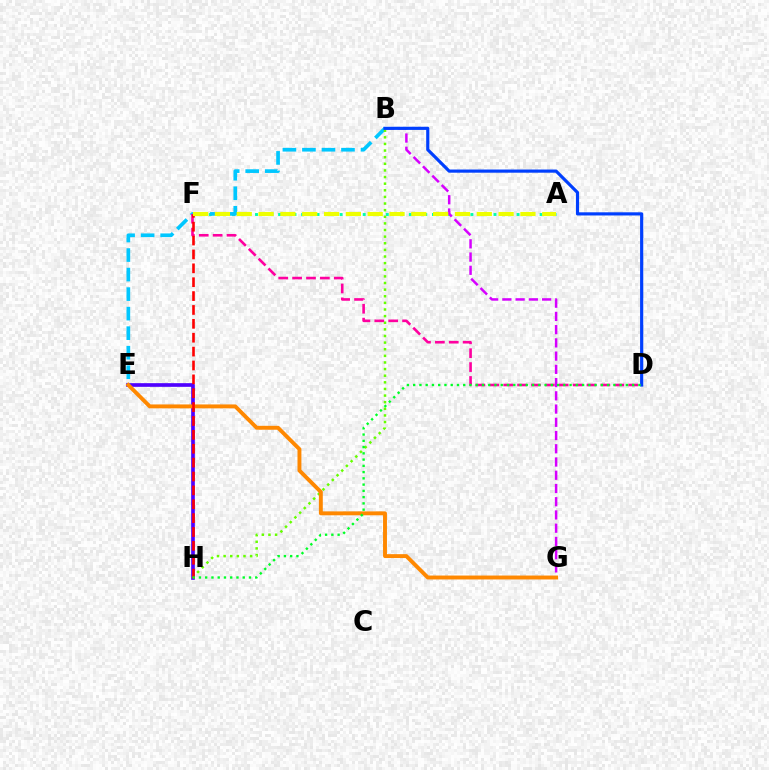{('A', 'F'): [{'color': '#00ffaf', 'line_style': 'dotted', 'thickness': 2.09}, {'color': '#eeff00', 'line_style': 'dashed', 'thickness': 2.96}], ('B', 'E'): [{'color': '#00c7ff', 'line_style': 'dashed', 'thickness': 2.65}], ('E', 'H'): [{'color': '#4f00ff', 'line_style': 'solid', 'thickness': 2.64}], ('B', 'G'): [{'color': '#d600ff', 'line_style': 'dashed', 'thickness': 1.8}], ('B', 'H'): [{'color': '#66ff00', 'line_style': 'dotted', 'thickness': 1.8}], ('D', 'F'): [{'color': '#ff00a0', 'line_style': 'dashed', 'thickness': 1.89}], ('B', 'D'): [{'color': '#003fff', 'line_style': 'solid', 'thickness': 2.28}], ('E', 'G'): [{'color': '#ff8800', 'line_style': 'solid', 'thickness': 2.82}], ('F', 'H'): [{'color': '#ff0000', 'line_style': 'dashed', 'thickness': 1.89}], ('D', 'H'): [{'color': '#00ff27', 'line_style': 'dotted', 'thickness': 1.7}]}